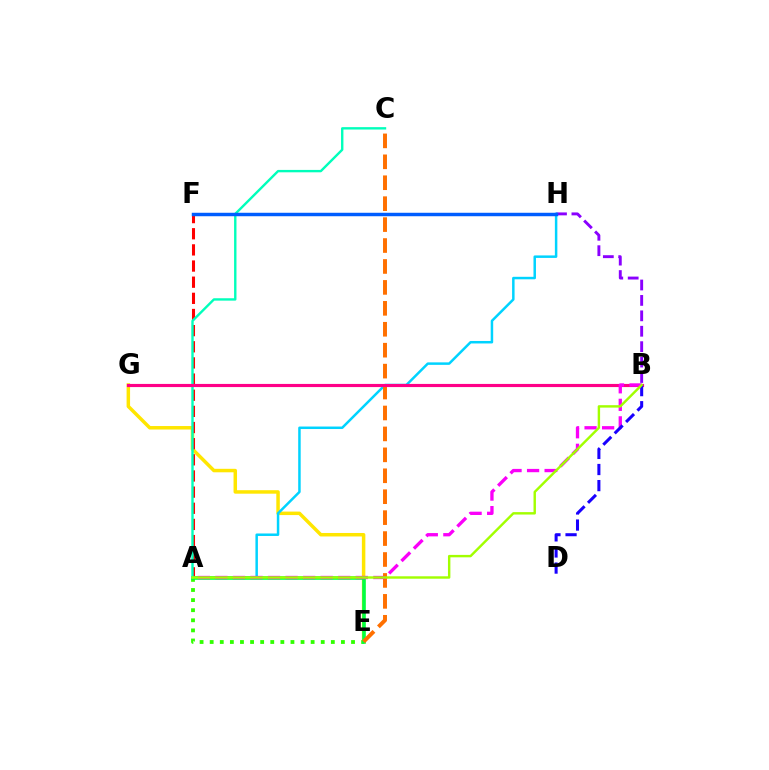{('E', 'G'): [{'color': '#ffe600', 'line_style': 'solid', 'thickness': 2.51}], ('A', 'F'): [{'color': '#ff0000', 'line_style': 'dashed', 'thickness': 2.19}], ('B', 'H'): [{'color': '#8a00ff', 'line_style': 'dashed', 'thickness': 2.09}], ('A', 'H'): [{'color': '#00d3ff', 'line_style': 'solid', 'thickness': 1.79}], ('A', 'E'): [{'color': '#31ff00', 'line_style': 'dotted', 'thickness': 2.74}, {'color': '#00ff45', 'line_style': 'solid', 'thickness': 2.57}], ('C', 'E'): [{'color': '#ff7000', 'line_style': 'dashed', 'thickness': 2.84}], ('A', 'C'): [{'color': '#00ffbb', 'line_style': 'solid', 'thickness': 1.72}], ('B', 'G'): [{'color': '#ff0088', 'line_style': 'solid', 'thickness': 2.27}], ('A', 'B'): [{'color': '#fa00f9', 'line_style': 'dashed', 'thickness': 2.38}, {'color': '#a2ff00', 'line_style': 'solid', 'thickness': 1.74}], ('F', 'H'): [{'color': '#005dff', 'line_style': 'solid', 'thickness': 2.49}], ('B', 'D'): [{'color': '#1900ff', 'line_style': 'dashed', 'thickness': 2.19}]}